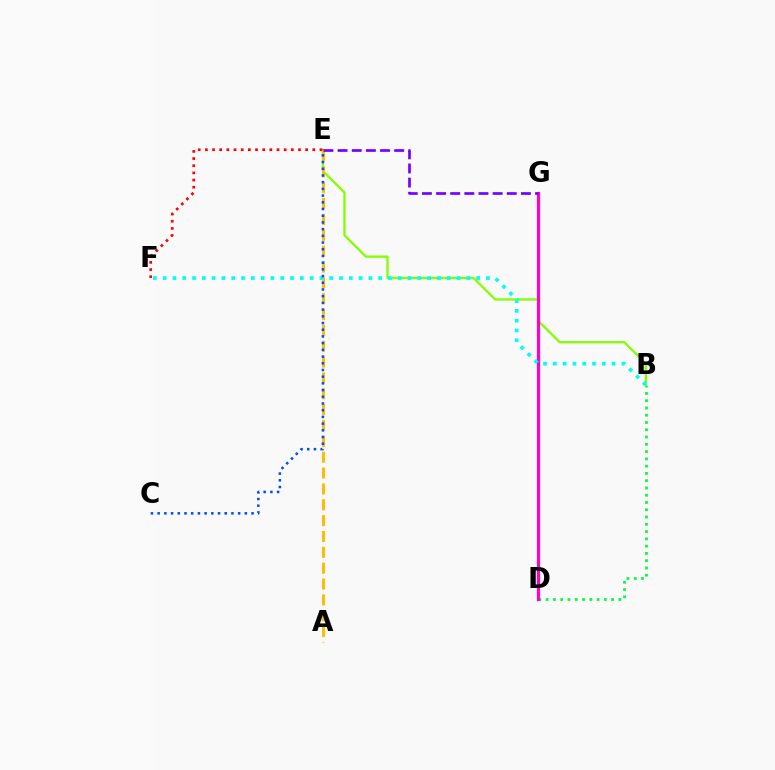{('B', 'D'): [{'color': '#00ff39', 'line_style': 'dotted', 'thickness': 1.98}], ('B', 'E'): [{'color': '#84ff00', 'line_style': 'solid', 'thickness': 1.65}], ('E', 'F'): [{'color': '#ff0000', 'line_style': 'dotted', 'thickness': 1.95}], ('D', 'G'): [{'color': '#ff00cf', 'line_style': 'solid', 'thickness': 2.33}], ('A', 'E'): [{'color': '#ffbd00', 'line_style': 'dashed', 'thickness': 2.15}], ('B', 'F'): [{'color': '#00fff6', 'line_style': 'dotted', 'thickness': 2.66}], ('C', 'E'): [{'color': '#004bff', 'line_style': 'dotted', 'thickness': 1.82}], ('E', 'G'): [{'color': '#7200ff', 'line_style': 'dashed', 'thickness': 1.92}]}